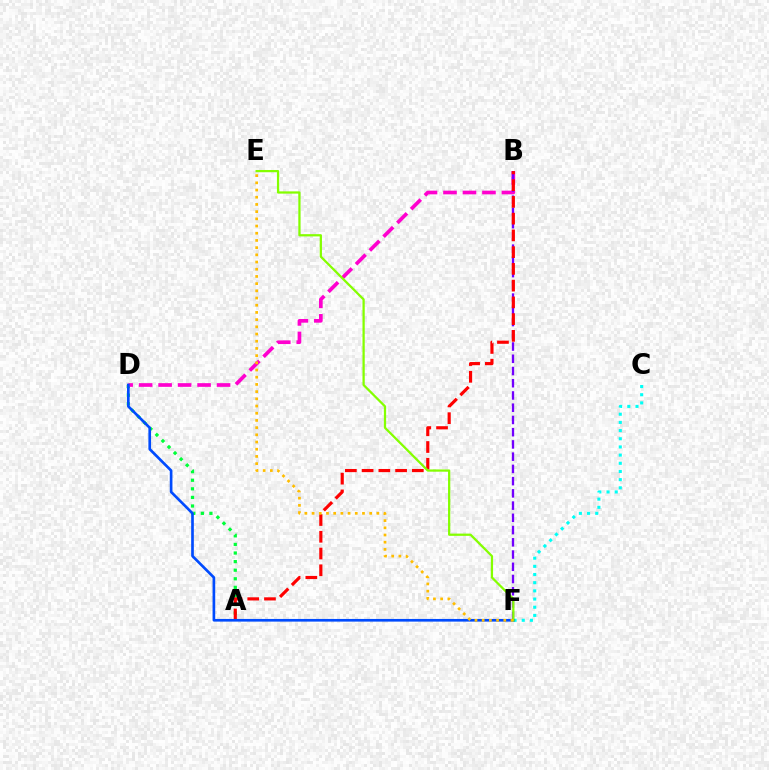{('C', 'F'): [{'color': '#00fff6', 'line_style': 'dotted', 'thickness': 2.22}], ('A', 'D'): [{'color': '#00ff39', 'line_style': 'dotted', 'thickness': 2.33}], ('B', 'D'): [{'color': '#ff00cf', 'line_style': 'dashed', 'thickness': 2.65}], ('B', 'F'): [{'color': '#7200ff', 'line_style': 'dashed', 'thickness': 1.66}], ('A', 'B'): [{'color': '#ff0000', 'line_style': 'dashed', 'thickness': 2.27}], ('D', 'F'): [{'color': '#004bff', 'line_style': 'solid', 'thickness': 1.92}], ('E', 'F'): [{'color': '#84ff00', 'line_style': 'solid', 'thickness': 1.62}, {'color': '#ffbd00', 'line_style': 'dotted', 'thickness': 1.96}]}